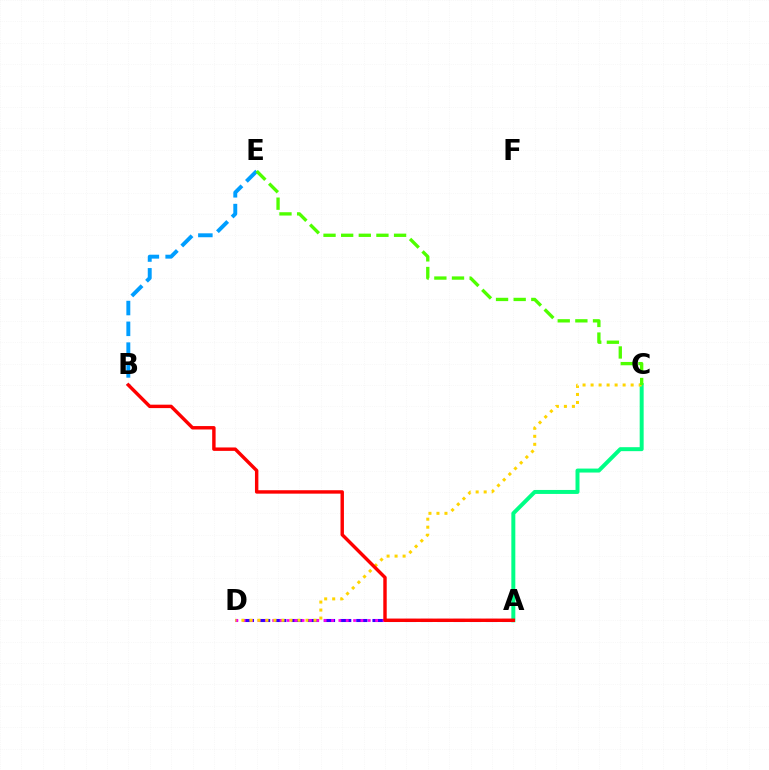{('A', 'D'): [{'color': '#3700ff', 'line_style': 'dashed', 'thickness': 2.2}, {'color': '#ff00ed', 'line_style': 'dotted', 'thickness': 2.0}], ('A', 'C'): [{'color': '#00ff86', 'line_style': 'solid', 'thickness': 2.86}], ('B', 'E'): [{'color': '#009eff', 'line_style': 'dashed', 'thickness': 2.82}], ('C', 'D'): [{'color': '#ffd500', 'line_style': 'dotted', 'thickness': 2.18}], ('A', 'B'): [{'color': '#ff0000', 'line_style': 'solid', 'thickness': 2.47}], ('C', 'E'): [{'color': '#4fff00', 'line_style': 'dashed', 'thickness': 2.4}]}